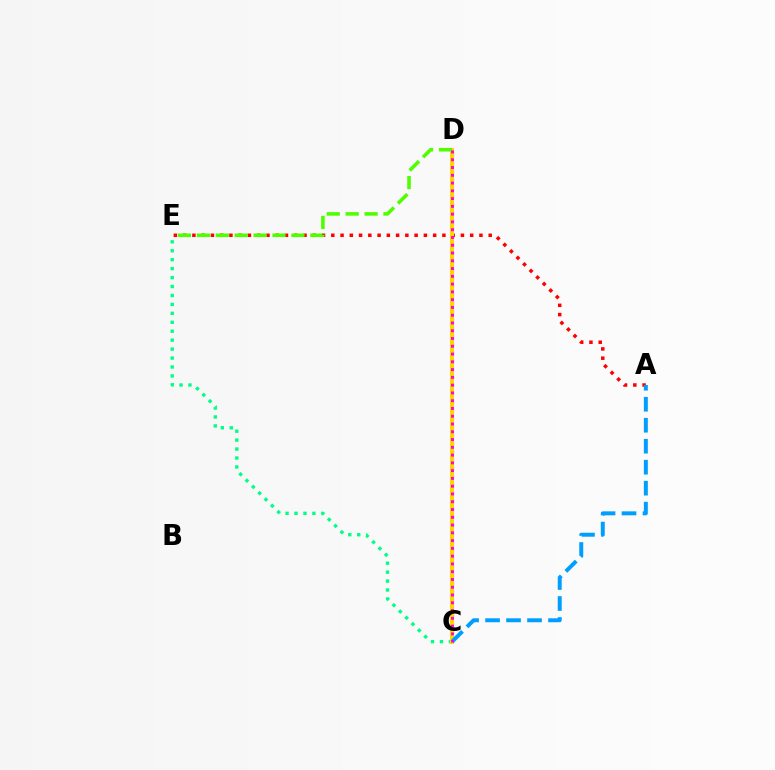{('C', 'D'): [{'color': '#3700ff', 'line_style': 'dotted', 'thickness': 2.24}, {'color': '#ffd500', 'line_style': 'solid', 'thickness': 2.93}, {'color': '#ff00ed', 'line_style': 'dotted', 'thickness': 2.11}], ('A', 'E'): [{'color': '#ff0000', 'line_style': 'dotted', 'thickness': 2.52}], ('C', 'E'): [{'color': '#00ff86', 'line_style': 'dotted', 'thickness': 2.43}], ('D', 'E'): [{'color': '#4fff00', 'line_style': 'dashed', 'thickness': 2.57}], ('A', 'C'): [{'color': '#009eff', 'line_style': 'dashed', 'thickness': 2.85}]}